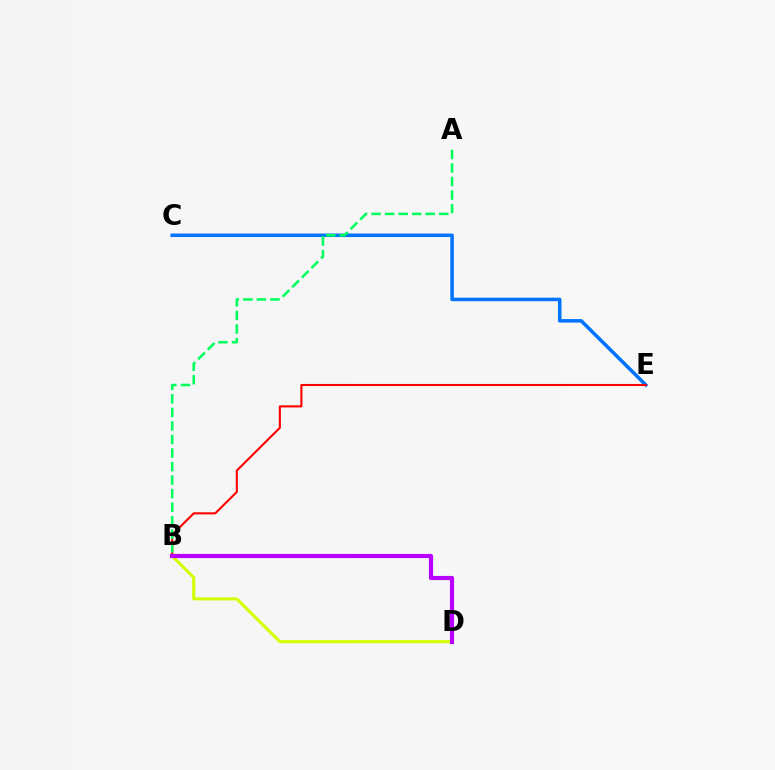{('C', 'E'): [{'color': '#0074ff', 'line_style': 'solid', 'thickness': 2.53}], ('B', 'E'): [{'color': '#ff0000', 'line_style': 'solid', 'thickness': 1.5}], ('B', 'D'): [{'color': '#d1ff00', 'line_style': 'solid', 'thickness': 2.19}, {'color': '#b900ff', 'line_style': 'solid', 'thickness': 3.0}], ('A', 'B'): [{'color': '#00ff5c', 'line_style': 'dashed', 'thickness': 1.84}]}